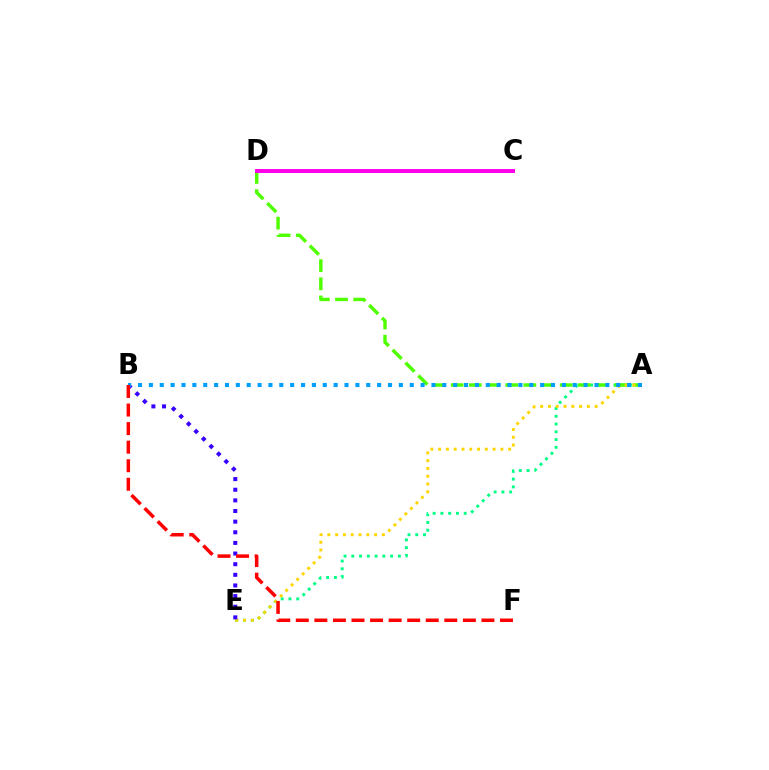{('A', 'E'): [{'color': '#00ff86', 'line_style': 'dotted', 'thickness': 2.11}, {'color': '#ffd500', 'line_style': 'dotted', 'thickness': 2.11}], ('A', 'D'): [{'color': '#4fff00', 'line_style': 'dashed', 'thickness': 2.47}], ('B', 'E'): [{'color': '#3700ff', 'line_style': 'dotted', 'thickness': 2.89}], ('C', 'D'): [{'color': '#ff00ed', 'line_style': 'solid', 'thickness': 2.86}], ('A', 'B'): [{'color': '#009eff', 'line_style': 'dotted', 'thickness': 2.95}], ('B', 'F'): [{'color': '#ff0000', 'line_style': 'dashed', 'thickness': 2.52}]}